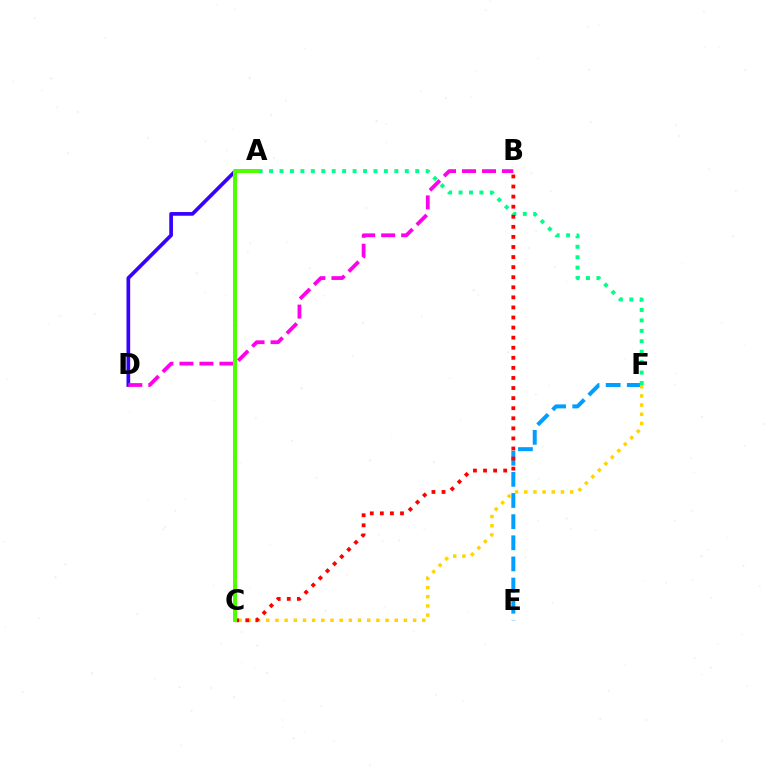{('E', 'F'): [{'color': '#009eff', 'line_style': 'dashed', 'thickness': 2.87}], ('C', 'F'): [{'color': '#ffd500', 'line_style': 'dotted', 'thickness': 2.49}], ('A', 'F'): [{'color': '#00ff86', 'line_style': 'dotted', 'thickness': 2.84}], ('A', 'D'): [{'color': '#3700ff', 'line_style': 'solid', 'thickness': 2.65}], ('B', 'D'): [{'color': '#ff00ed', 'line_style': 'dashed', 'thickness': 2.72}], ('B', 'C'): [{'color': '#ff0000', 'line_style': 'dotted', 'thickness': 2.74}], ('A', 'C'): [{'color': '#4fff00', 'line_style': 'solid', 'thickness': 2.87}]}